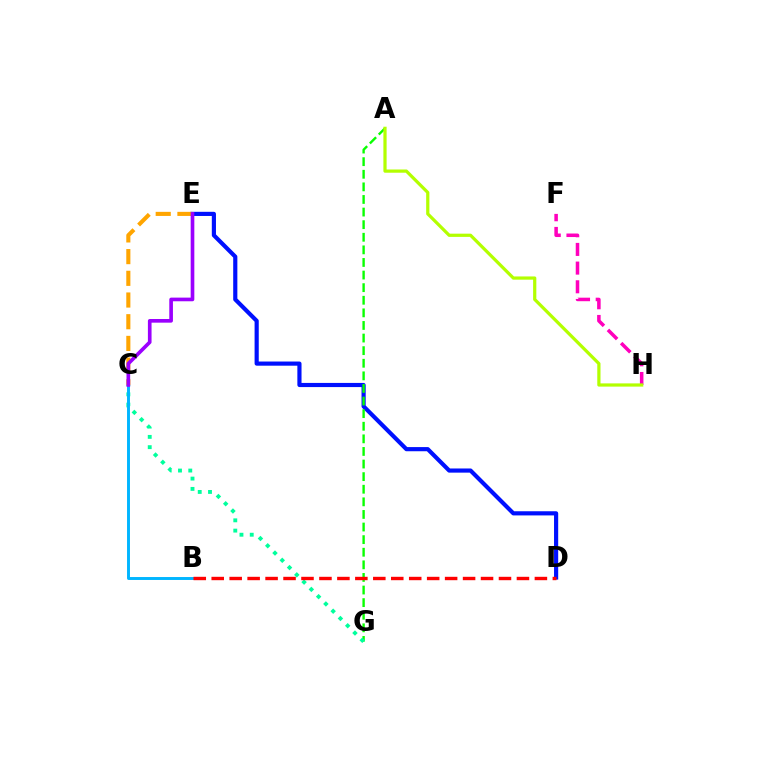{('D', 'E'): [{'color': '#0010ff', 'line_style': 'solid', 'thickness': 2.99}], ('F', 'H'): [{'color': '#ff00bd', 'line_style': 'dashed', 'thickness': 2.54}], ('A', 'G'): [{'color': '#08ff00', 'line_style': 'dashed', 'thickness': 1.71}], ('A', 'H'): [{'color': '#b3ff00', 'line_style': 'solid', 'thickness': 2.32}], ('C', 'E'): [{'color': '#ffa500', 'line_style': 'dashed', 'thickness': 2.95}, {'color': '#9b00ff', 'line_style': 'solid', 'thickness': 2.63}], ('C', 'G'): [{'color': '#00ff9d', 'line_style': 'dotted', 'thickness': 2.79}], ('B', 'C'): [{'color': '#00b5ff', 'line_style': 'solid', 'thickness': 2.11}], ('B', 'D'): [{'color': '#ff0000', 'line_style': 'dashed', 'thickness': 2.44}]}